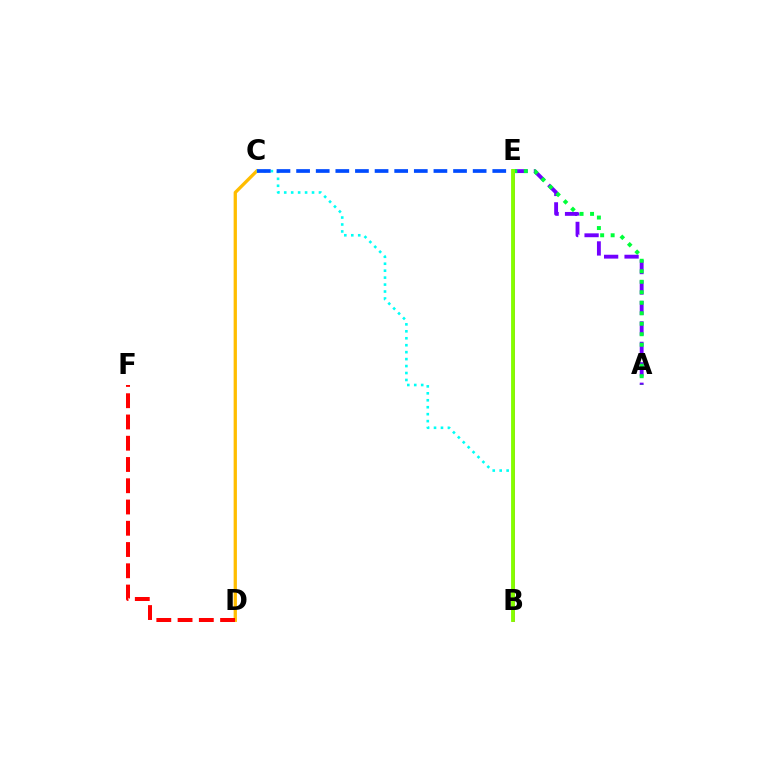{('C', 'D'): [{'color': '#ffbd00', 'line_style': 'solid', 'thickness': 2.36}], ('B', 'C'): [{'color': '#00fff6', 'line_style': 'dotted', 'thickness': 1.89}], ('A', 'E'): [{'color': '#7200ff', 'line_style': 'dashed', 'thickness': 2.78}, {'color': '#00ff39', 'line_style': 'dotted', 'thickness': 2.85}], ('C', 'E'): [{'color': '#004bff', 'line_style': 'dashed', 'thickness': 2.67}], ('D', 'F'): [{'color': '#ff0000', 'line_style': 'dashed', 'thickness': 2.89}], ('B', 'E'): [{'color': '#ff00cf', 'line_style': 'solid', 'thickness': 2.13}, {'color': '#84ff00', 'line_style': 'solid', 'thickness': 2.77}]}